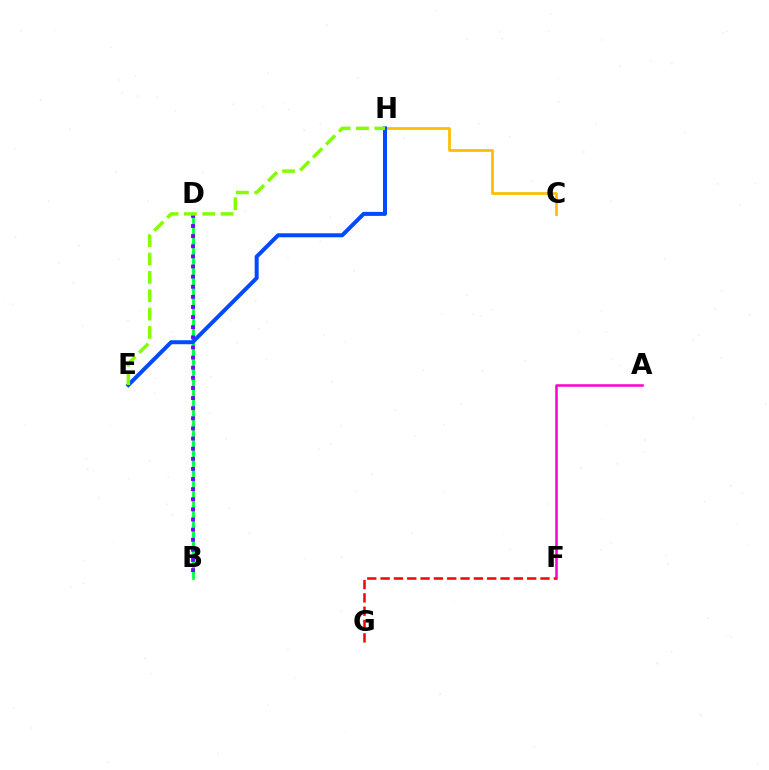{('A', 'F'): [{'color': '#ff00cf', 'line_style': 'solid', 'thickness': 1.83}], ('B', 'D'): [{'color': '#00fff6', 'line_style': 'dotted', 'thickness': 2.48}, {'color': '#00ff39', 'line_style': 'solid', 'thickness': 1.95}, {'color': '#7200ff', 'line_style': 'dotted', 'thickness': 2.75}], ('C', 'H'): [{'color': '#ffbd00', 'line_style': 'solid', 'thickness': 1.98}], ('E', 'H'): [{'color': '#004bff', 'line_style': 'solid', 'thickness': 2.88}, {'color': '#84ff00', 'line_style': 'dashed', 'thickness': 2.49}], ('F', 'G'): [{'color': '#ff0000', 'line_style': 'dashed', 'thickness': 1.81}]}